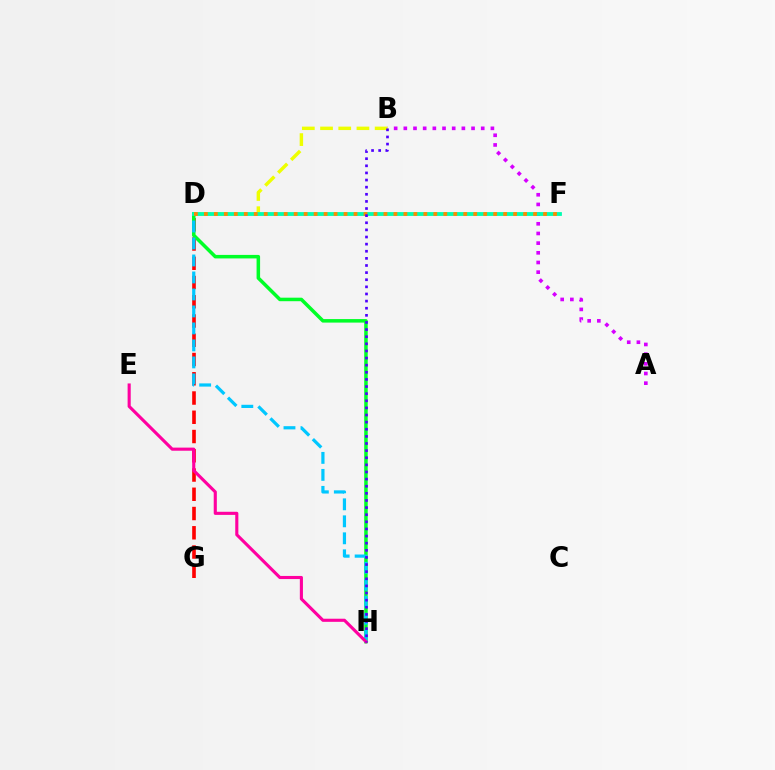{('D', 'F'): [{'color': '#66ff00', 'line_style': 'dotted', 'thickness': 1.53}, {'color': '#003fff', 'line_style': 'solid', 'thickness': 1.62}, {'color': '#00ffaf', 'line_style': 'solid', 'thickness': 2.71}, {'color': '#ff8800', 'line_style': 'dotted', 'thickness': 2.71}], ('D', 'G'): [{'color': '#ff0000', 'line_style': 'dashed', 'thickness': 2.62}], ('D', 'H'): [{'color': '#00ff27', 'line_style': 'solid', 'thickness': 2.53}, {'color': '#00c7ff', 'line_style': 'dashed', 'thickness': 2.31}], ('A', 'B'): [{'color': '#d600ff', 'line_style': 'dotted', 'thickness': 2.63}], ('B', 'D'): [{'color': '#eeff00', 'line_style': 'dashed', 'thickness': 2.47}], ('E', 'H'): [{'color': '#ff00a0', 'line_style': 'solid', 'thickness': 2.24}], ('B', 'H'): [{'color': '#4f00ff', 'line_style': 'dotted', 'thickness': 1.93}]}